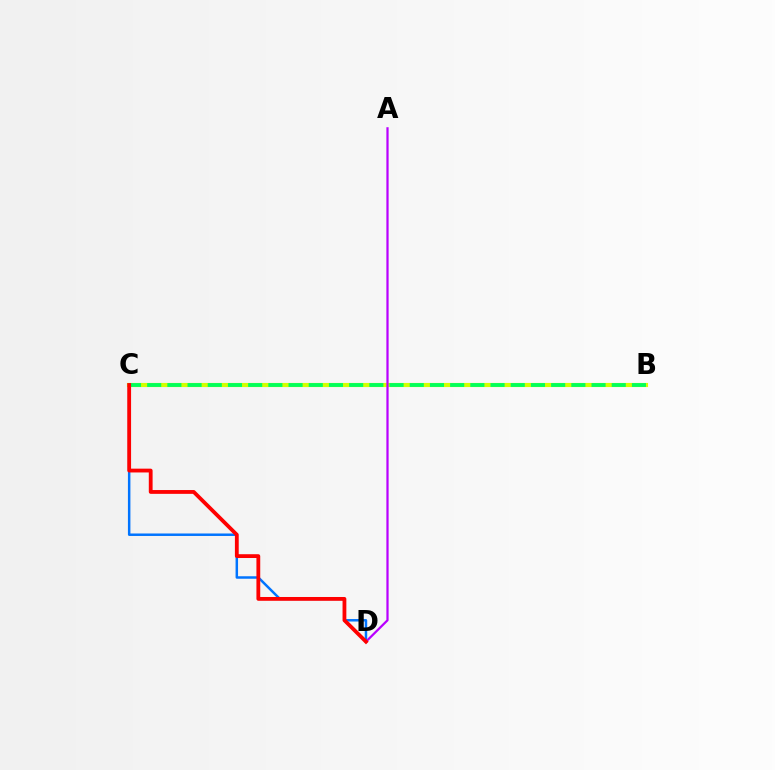{('B', 'C'): [{'color': '#d1ff00', 'line_style': 'solid', 'thickness': 2.97}, {'color': '#00ff5c', 'line_style': 'dashed', 'thickness': 2.74}], ('C', 'D'): [{'color': '#0074ff', 'line_style': 'solid', 'thickness': 1.79}, {'color': '#ff0000', 'line_style': 'solid', 'thickness': 2.74}], ('A', 'D'): [{'color': '#b900ff', 'line_style': 'solid', 'thickness': 1.61}]}